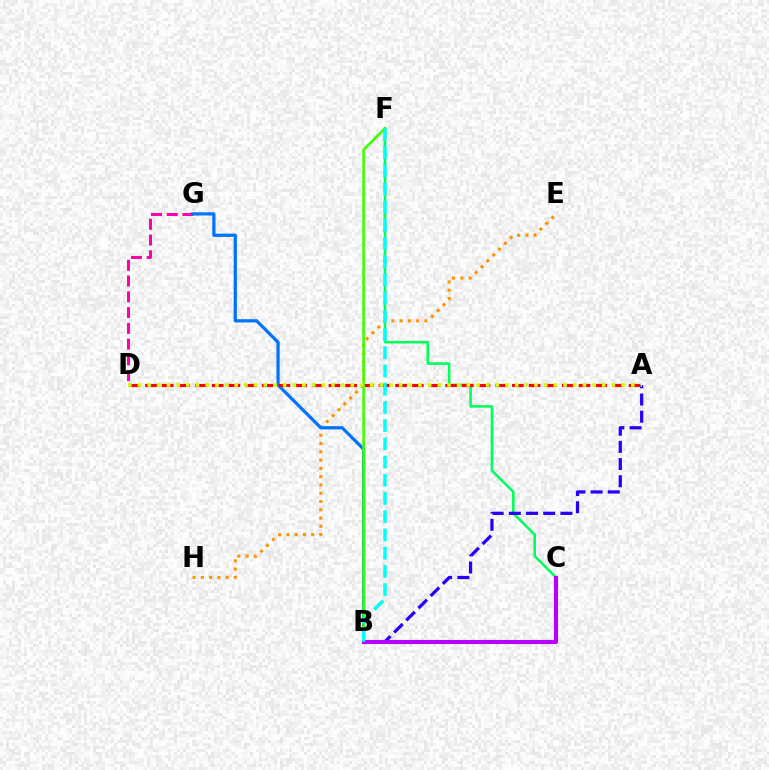{('E', 'H'): [{'color': '#ff9400', 'line_style': 'dotted', 'thickness': 2.25}], ('D', 'G'): [{'color': '#ff00ac', 'line_style': 'dashed', 'thickness': 2.14}], ('B', 'G'): [{'color': '#0074ff', 'line_style': 'solid', 'thickness': 2.33}], ('C', 'F'): [{'color': '#00ff5c', 'line_style': 'solid', 'thickness': 1.86}], ('A', 'D'): [{'color': '#ff0000', 'line_style': 'dashed', 'thickness': 2.27}, {'color': '#d1ff00', 'line_style': 'dotted', 'thickness': 2.63}], ('A', 'B'): [{'color': '#2500ff', 'line_style': 'dashed', 'thickness': 2.34}], ('B', 'F'): [{'color': '#3dff00', 'line_style': 'solid', 'thickness': 1.86}, {'color': '#00fff6', 'line_style': 'dashed', 'thickness': 2.47}], ('B', 'C'): [{'color': '#b900ff', 'line_style': 'solid', 'thickness': 2.96}]}